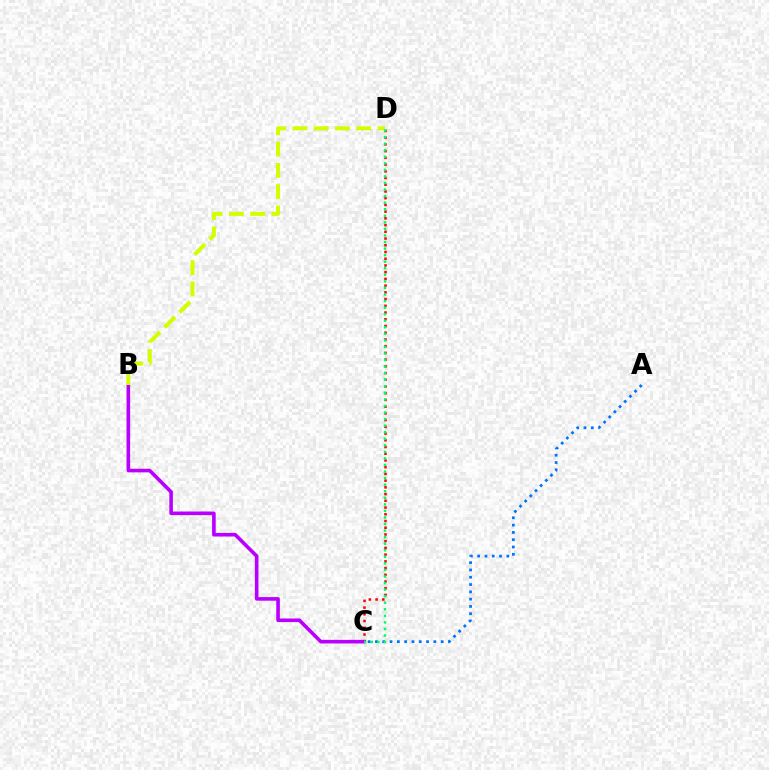{('C', 'D'): [{'color': '#ff0000', 'line_style': 'dotted', 'thickness': 1.83}, {'color': '#00ff5c', 'line_style': 'dotted', 'thickness': 1.78}], ('B', 'C'): [{'color': '#b900ff', 'line_style': 'solid', 'thickness': 2.6}], ('A', 'C'): [{'color': '#0074ff', 'line_style': 'dotted', 'thickness': 1.98}], ('B', 'D'): [{'color': '#d1ff00', 'line_style': 'dashed', 'thickness': 2.89}]}